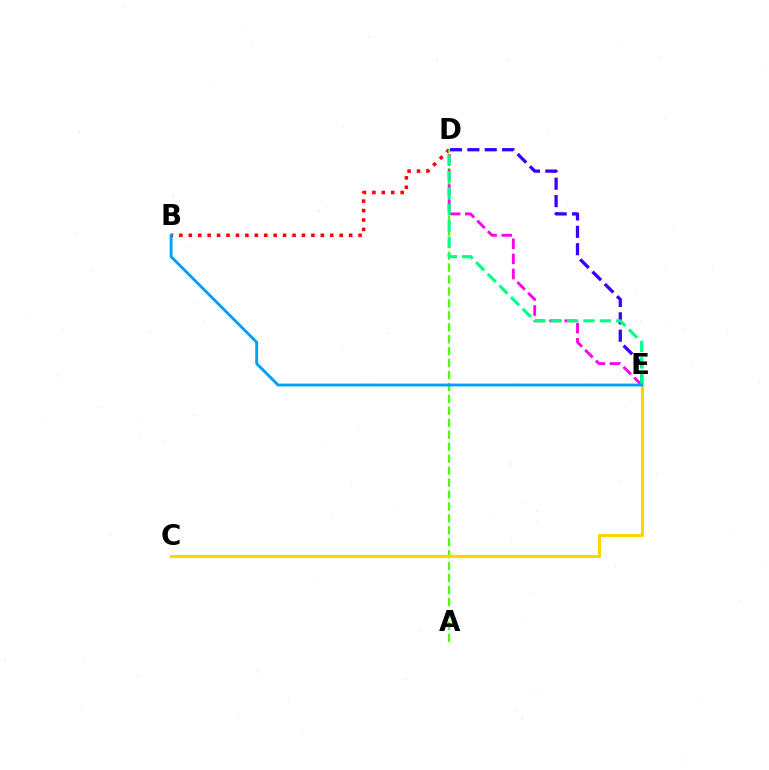{('D', 'E'): [{'color': '#3700ff', 'line_style': 'dashed', 'thickness': 2.36}, {'color': '#ff00ed', 'line_style': 'dashed', 'thickness': 2.05}, {'color': '#00ff86', 'line_style': 'dashed', 'thickness': 2.23}], ('B', 'D'): [{'color': '#ff0000', 'line_style': 'dotted', 'thickness': 2.56}], ('A', 'D'): [{'color': '#4fff00', 'line_style': 'dashed', 'thickness': 1.62}], ('C', 'E'): [{'color': '#ffd500', 'line_style': 'solid', 'thickness': 2.25}], ('B', 'E'): [{'color': '#009eff', 'line_style': 'solid', 'thickness': 2.07}]}